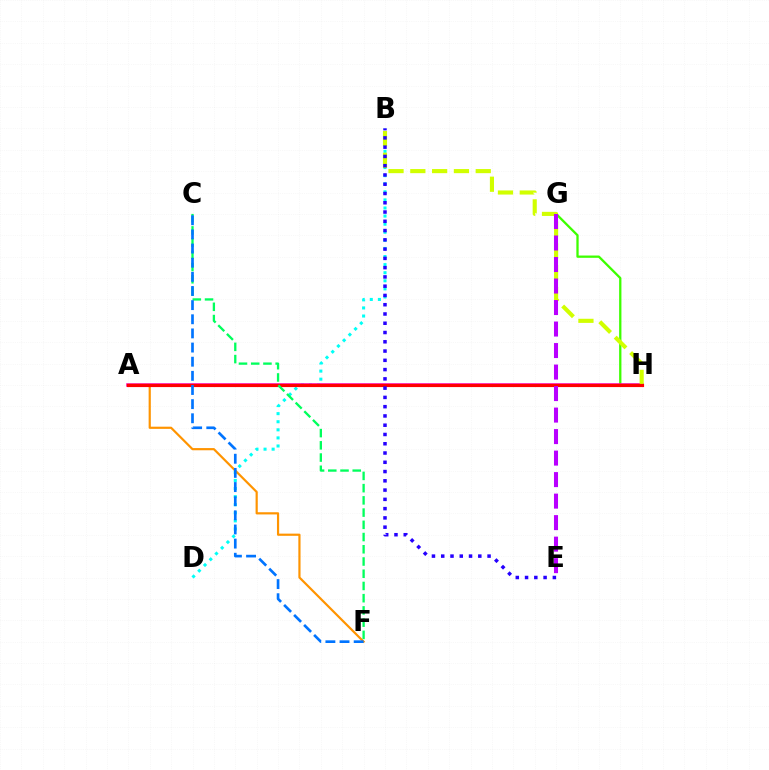{('B', 'D'): [{'color': '#00fff6', 'line_style': 'dotted', 'thickness': 2.2}], ('G', 'H'): [{'color': '#3dff00', 'line_style': 'solid', 'thickness': 1.65}], ('A', 'H'): [{'color': '#ff00ac', 'line_style': 'solid', 'thickness': 2.53}, {'color': '#ff0000', 'line_style': 'solid', 'thickness': 2.28}], ('A', 'F'): [{'color': '#ff9400', 'line_style': 'solid', 'thickness': 1.58}], ('B', 'H'): [{'color': '#d1ff00', 'line_style': 'dashed', 'thickness': 2.96}], ('C', 'F'): [{'color': '#00ff5c', 'line_style': 'dashed', 'thickness': 1.66}, {'color': '#0074ff', 'line_style': 'dashed', 'thickness': 1.92}], ('E', 'G'): [{'color': '#b900ff', 'line_style': 'dashed', 'thickness': 2.92}], ('B', 'E'): [{'color': '#2500ff', 'line_style': 'dotted', 'thickness': 2.52}]}